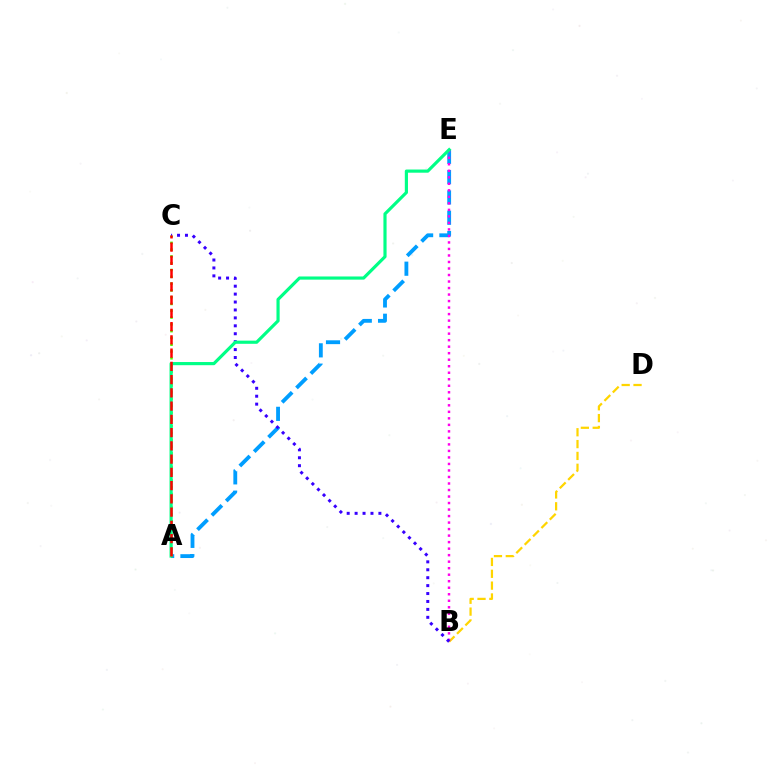{('A', 'E'): [{'color': '#009eff', 'line_style': 'dashed', 'thickness': 2.76}, {'color': '#00ff86', 'line_style': 'solid', 'thickness': 2.28}], ('B', 'D'): [{'color': '#ffd500', 'line_style': 'dashed', 'thickness': 1.61}], ('A', 'C'): [{'color': '#4fff00', 'line_style': 'dotted', 'thickness': 1.84}, {'color': '#ff0000', 'line_style': 'dashed', 'thickness': 1.8}], ('B', 'E'): [{'color': '#ff00ed', 'line_style': 'dotted', 'thickness': 1.77}], ('B', 'C'): [{'color': '#3700ff', 'line_style': 'dotted', 'thickness': 2.15}]}